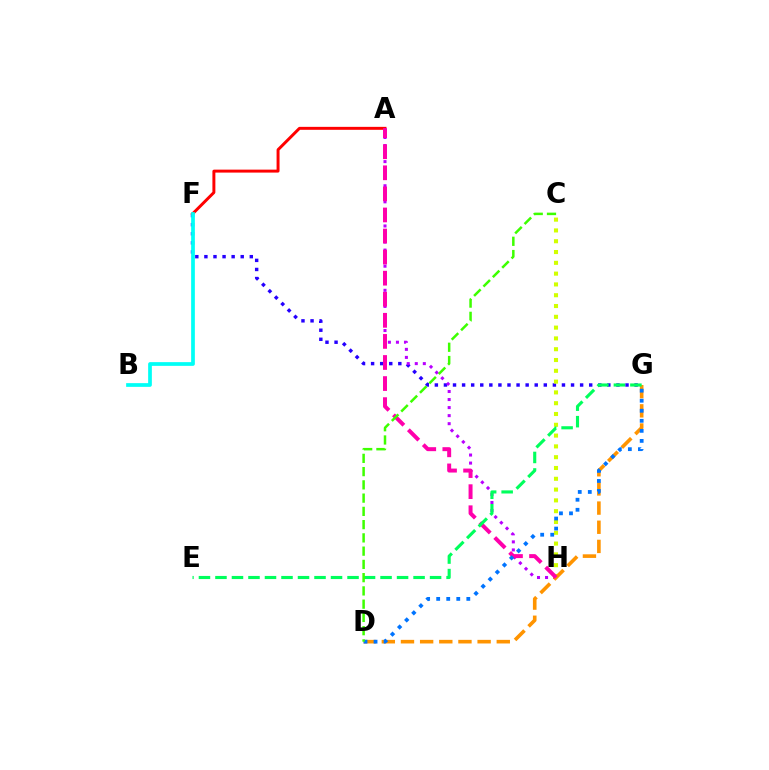{('F', 'G'): [{'color': '#2500ff', 'line_style': 'dotted', 'thickness': 2.47}], ('C', 'H'): [{'color': '#d1ff00', 'line_style': 'dotted', 'thickness': 2.93}], ('A', 'F'): [{'color': '#ff0000', 'line_style': 'solid', 'thickness': 2.13}], ('A', 'H'): [{'color': '#b900ff', 'line_style': 'dotted', 'thickness': 2.19}, {'color': '#ff00ac', 'line_style': 'dashed', 'thickness': 2.86}], ('D', 'G'): [{'color': '#ff9400', 'line_style': 'dashed', 'thickness': 2.6}, {'color': '#0074ff', 'line_style': 'dotted', 'thickness': 2.73}], ('E', 'G'): [{'color': '#00ff5c', 'line_style': 'dashed', 'thickness': 2.24}], ('B', 'F'): [{'color': '#00fff6', 'line_style': 'solid', 'thickness': 2.67}], ('C', 'D'): [{'color': '#3dff00', 'line_style': 'dashed', 'thickness': 1.8}]}